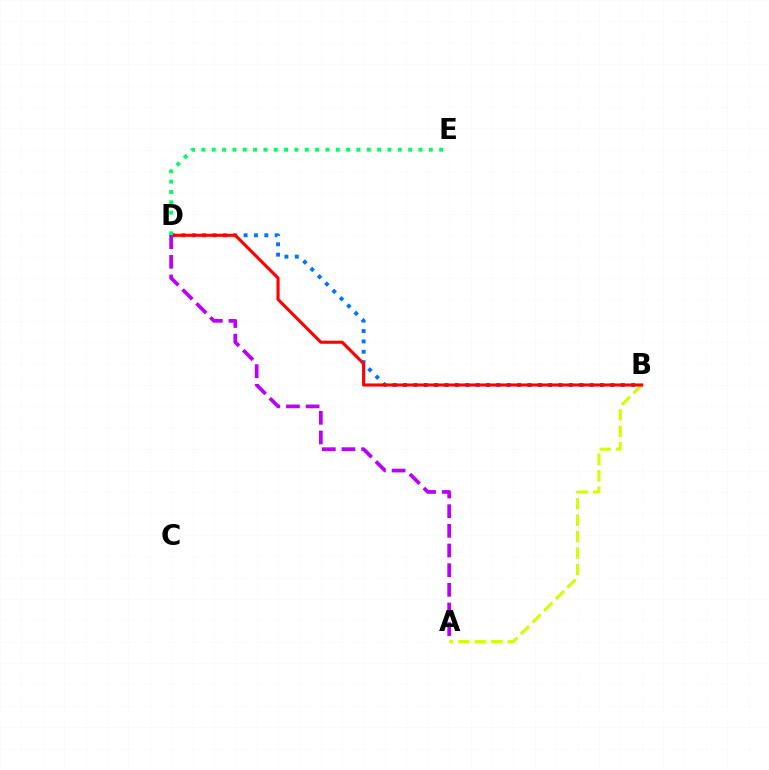{('B', 'D'): [{'color': '#0074ff', 'line_style': 'dotted', 'thickness': 2.82}, {'color': '#ff0000', 'line_style': 'solid', 'thickness': 2.23}], ('A', 'B'): [{'color': '#d1ff00', 'line_style': 'dashed', 'thickness': 2.24}], ('D', 'E'): [{'color': '#00ff5c', 'line_style': 'dotted', 'thickness': 2.81}], ('A', 'D'): [{'color': '#b900ff', 'line_style': 'dashed', 'thickness': 2.67}]}